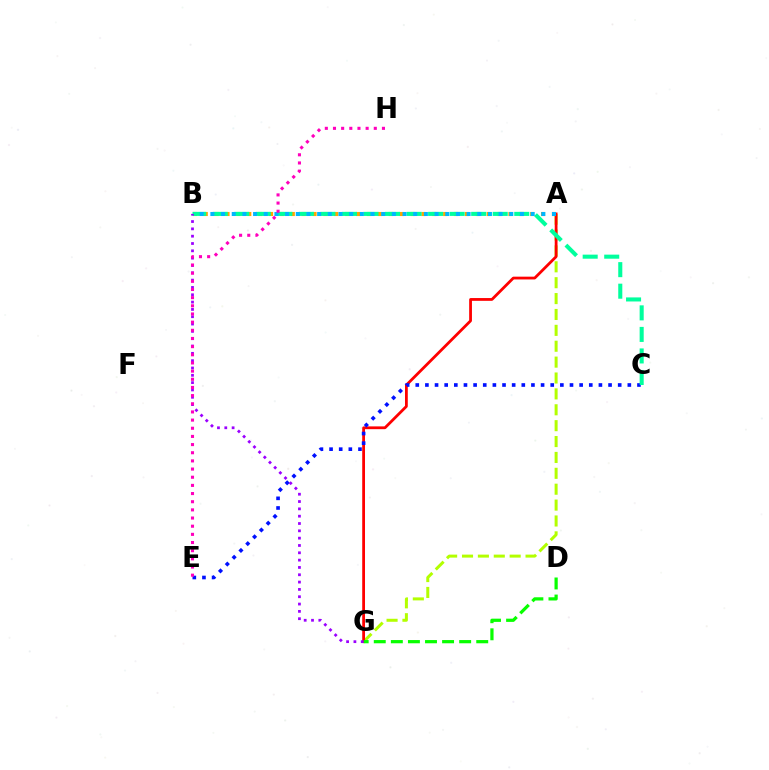{('A', 'B'): [{'color': '#ffa500', 'line_style': 'dotted', 'thickness': 2.96}, {'color': '#00b5ff', 'line_style': 'dotted', 'thickness': 2.9}], ('A', 'G'): [{'color': '#b3ff00', 'line_style': 'dashed', 'thickness': 2.16}, {'color': '#ff0000', 'line_style': 'solid', 'thickness': 2.0}], ('C', 'E'): [{'color': '#0010ff', 'line_style': 'dotted', 'thickness': 2.62}], ('B', 'C'): [{'color': '#00ff9d', 'line_style': 'dashed', 'thickness': 2.93}], ('D', 'G'): [{'color': '#08ff00', 'line_style': 'dashed', 'thickness': 2.32}], ('B', 'G'): [{'color': '#9b00ff', 'line_style': 'dotted', 'thickness': 1.99}], ('E', 'H'): [{'color': '#ff00bd', 'line_style': 'dotted', 'thickness': 2.22}]}